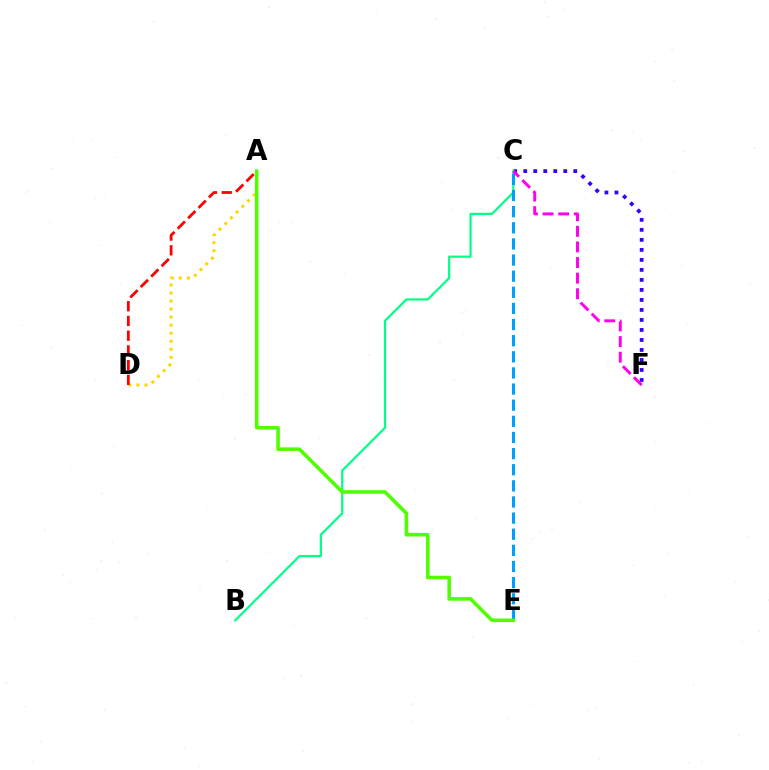{('C', 'F'): [{'color': '#3700ff', 'line_style': 'dotted', 'thickness': 2.72}, {'color': '#ff00ed', 'line_style': 'dashed', 'thickness': 2.12}], ('A', 'D'): [{'color': '#ffd500', 'line_style': 'dotted', 'thickness': 2.19}, {'color': '#ff0000', 'line_style': 'dashed', 'thickness': 2.0}], ('B', 'C'): [{'color': '#00ff86', 'line_style': 'solid', 'thickness': 1.58}], ('C', 'E'): [{'color': '#009eff', 'line_style': 'dashed', 'thickness': 2.19}], ('A', 'E'): [{'color': '#4fff00', 'line_style': 'solid', 'thickness': 2.57}]}